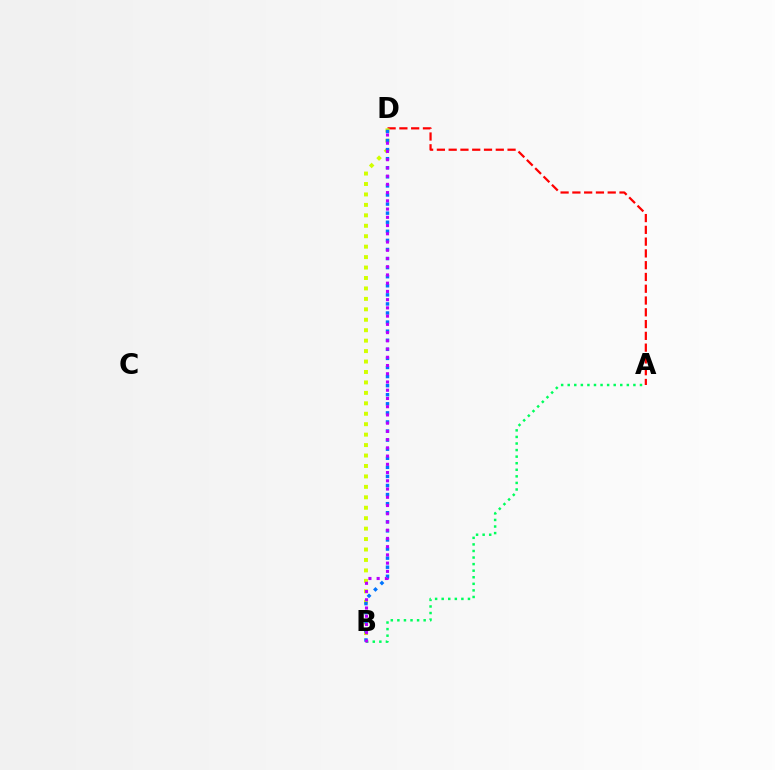{('A', 'D'): [{'color': '#ff0000', 'line_style': 'dashed', 'thickness': 1.6}], ('B', 'D'): [{'color': '#d1ff00', 'line_style': 'dotted', 'thickness': 2.84}, {'color': '#0074ff', 'line_style': 'dotted', 'thickness': 2.47}, {'color': '#b900ff', 'line_style': 'dotted', 'thickness': 2.24}], ('A', 'B'): [{'color': '#00ff5c', 'line_style': 'dotted', 'thickness': 1.78}]}